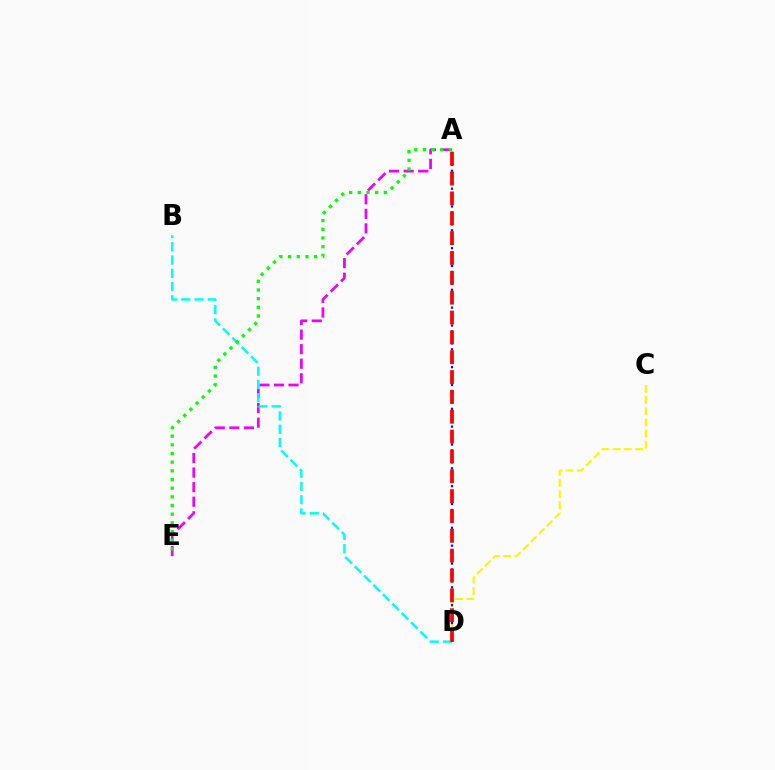{('A', 'E'): [{'color': '#ee00ff', 'line_style': 'dashed', 'thickness': 1.98}, {'color': '#08ff00', 'line_style': 'dotted', 'thickness': 2.35}], ('C', 'D'): [{'color': '#fcf500', 'line_style': 'dashed', 'thickness': 1.52}], ('B', 'D'): [{'color': '#00fff6', 'line_style': 'dashed', 'thickness': 1.8}], ('A', 'D'): [{'color': '#0010ff', 'line_style': 'dotted', 'thickness': 1.62}, {'color': '#ff0000', 'line_style': 'dashed', 'thickness': 2.7}]}